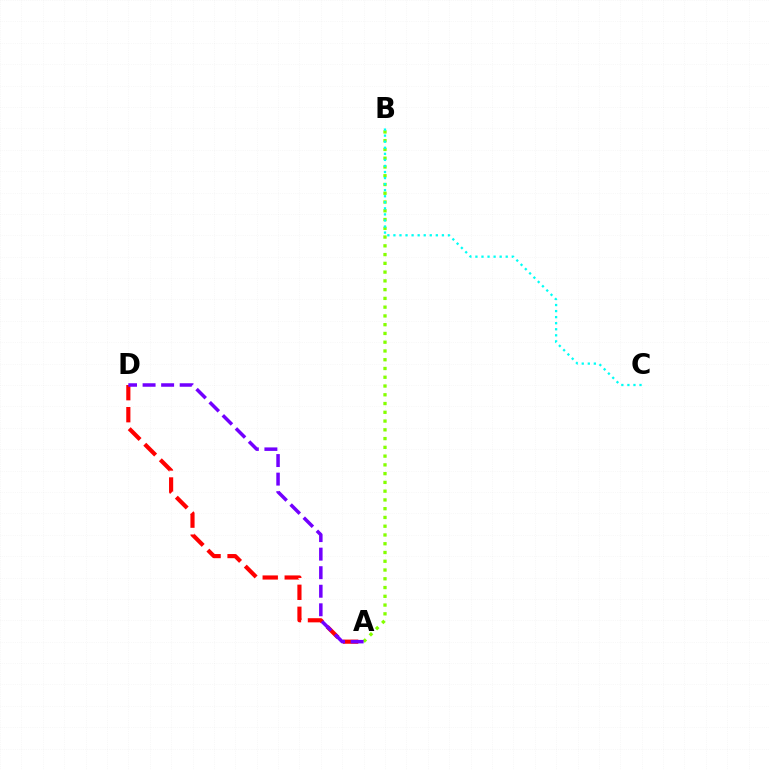{('A', 'D'): [{'color': '#ff0000', 'line_style': 'dashed', 'thickness': 2.99}, {'color': '#7200ff', 'line_style': 'dashed', 'thickness': 2.52}], ('A', 'B'): [{'color': '#84ff00', 'line_style': 'dotted', 'thickness': 2.38}], ('B', 'C'): [{'color': '#00fff6', 'line_style': 'dotted', 'thickness': 1.65}]}